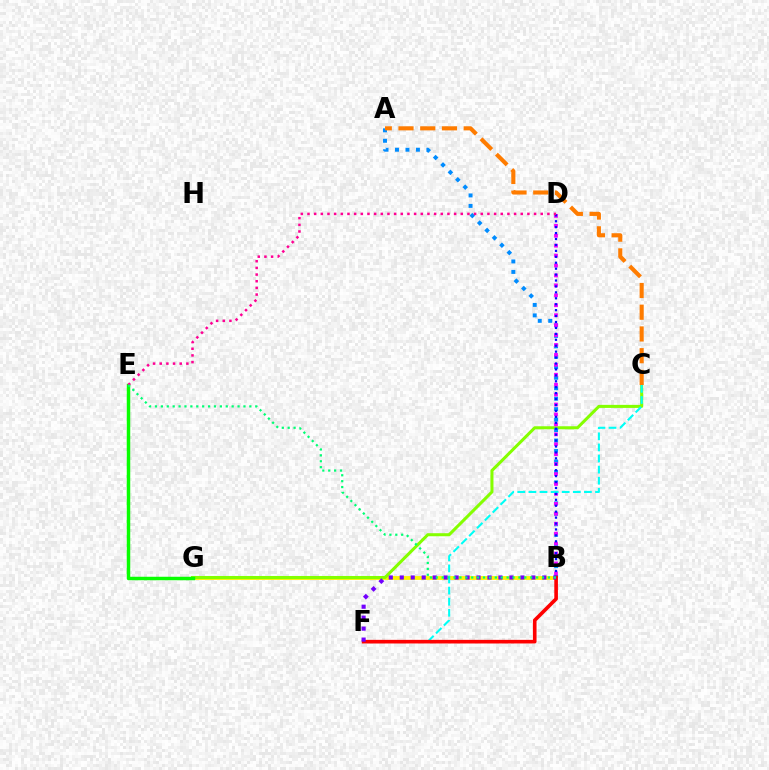{('B', 'G'): [{'color': '#fcf500', 'line_style': 'solid', 'thickness': 2.78}], ('C', 'G'): [{'color': '#84ff00', 'line_style': 'solid', 'thickness': 2.19}], ('A', 'B'): [{'color': '#008cff', 'line_style': 'dotted', 'thickness': 2.84}], ('A', 'C'): [{'color': '#ff7c00', 'line_style': 'dashed', 'thickness': 2.95}], ('E', 'G'): [{'color': '#08ff00', 'line_style': 'solid', 'thickness': 2.5}], ('B', 'D'): [{'color': '#ee00ff', 'line_style': 'dotted', 'thickness': 2.7}, {'color': '#0010ff', 'line_style': 'dotted', 'thickness': 1.61}], ('C', 'F'): [{'color': '#00fff6', 'line_style': 'dashed', 'thickness': 1.51}], ('B', 'F'): [{'color': '#ff0000', 'line_style': 'solid', 'thickness': 2.61}, {'color': '#7200ff', 'line_style': 'dotted', 'thickness': 2.98}], ('D', 'E'): [{'color': '#ff0094', 'line_style': 'dotted', 'thickness': 1.81}], ('B', 'E'): [{'color': '#00ff74', 'line_style': 'dotted', 'thickness': 1.6}]}